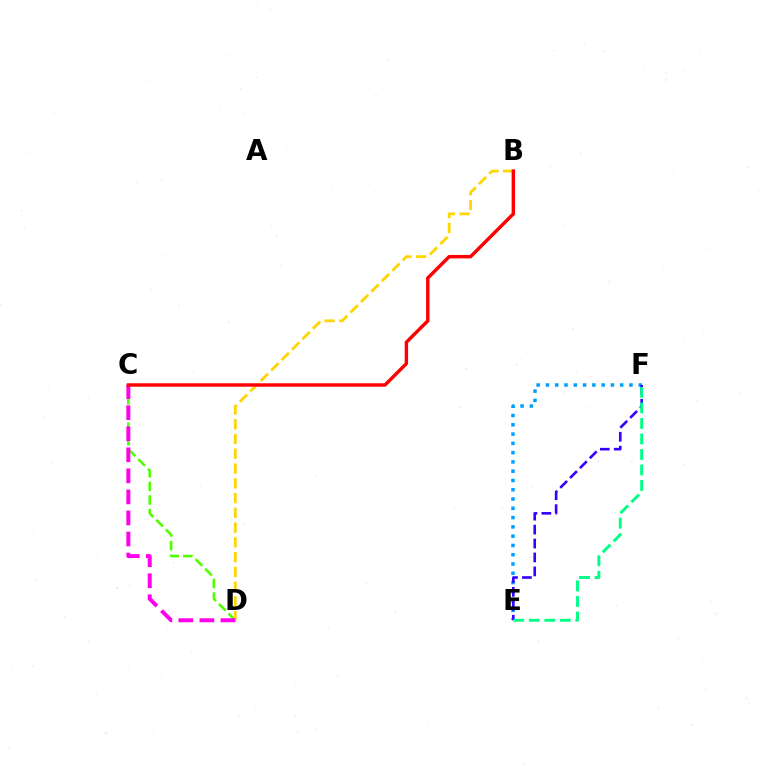{('C', 'D'): [{'color': '#4fff00', 'line_style': 'dashed', 'thickness': 1.85}, {'color': '#ff00ed', 'line_style': 'dashed', 'thickness': 2.86}], ('B', 'D'): [{'color': '#ffd500', 'line_style': 'dashed', 'thickness': 2.01}], ('E', 'F'): [{'color': '#009eff', 'line_style': 'dotted', 'thickness': 2.52}, {'color': '#3700ff', 'line_style': 'dashed', 'thickness': 1.89}, {'color': '#00ff86', 'line_style': 'dashed', 'thickness': 2.11}], ('B', 'C'): [{'color': '#ff0000', 'line_style': 'solid', 'thickness': 2.46}]}